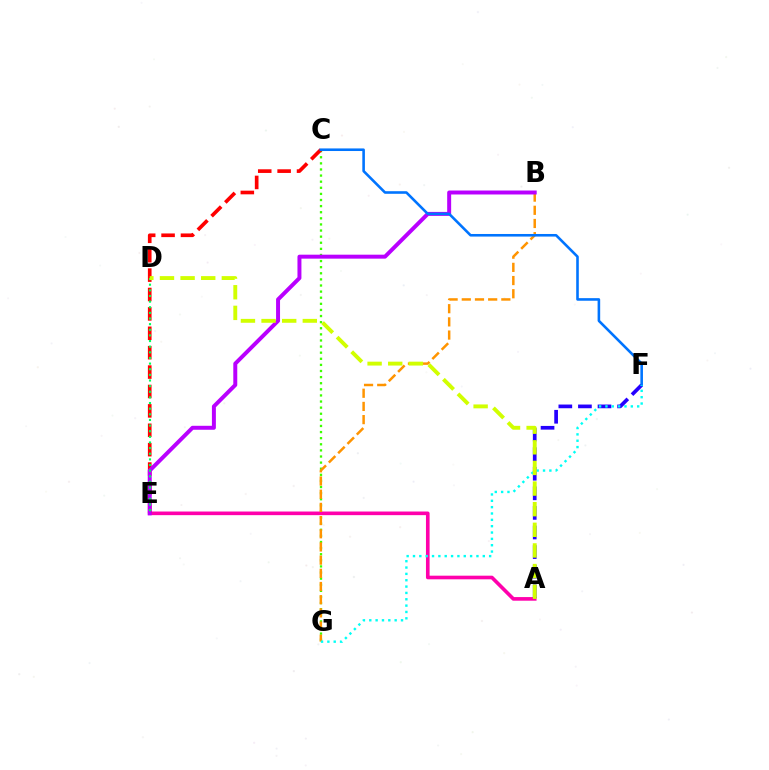{('C', 'G'): [{'color': '#3dff00', 'line_style': 'dotted', 'thickness': 1.66}], ('A', 'E'): [{'color': '#ff00ac', 'line_style': 'solid', 'thickness': 2.61}], ('A', 'F'): [{'color': '#2500ff', 'line_style': 'dashed', 'thickness': 2.66}], ('B', 'G'): [{'color': '#ff9400', 'line_style': 'dashed', 'thickness': 1.79}], ('C', 'E'): [{'color': '#ff0000', 'line_style': 'dashed', 'thickness': 2.63}], ('B', 'E'): [{'color': '#b900ff', 'line_style': 'solid', 'thickness': 2.85}], ('C', 'F'): [{'color': '#0074ff', 'line_style': 'solid', 'thickness': 1.87}], ('F', 'G'): [{'color': '#00fff6', 'line_style': 'dotted', 'thickness': 1.72}], ('D', 'E'): [{'color': '#00ff5c', 'line_style': 'dotted', 'thickness': 1.53}], ('A', 'D'): [{'color': '#d1ff00', 'line_style': 'dashed', 'thickness': 2.8}]}